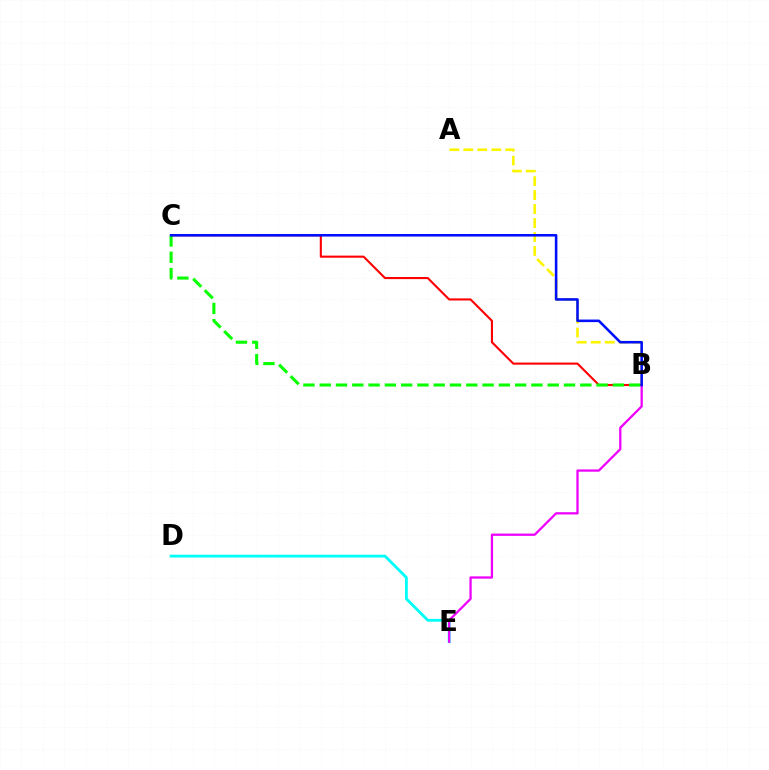{('A', 'B'): [{'color': '#fcf500', 'line_style': 'dashed', 'thickness': 1.9}], ('D', 'E'): [{'color': '#00fff6', 'line_style': 'solid', 'thickness': 2.03}], ('B', 'C'): [{'color': '#ff0000', 'line_style': 'solid', 'thickness': 1.52}, {'color': '#08ff00', 'line_style': 'dashed', 'thickness': 2.21}, {'color': '#0010ff', 'line_style': 'solid', 'thickness': 1.85}], ('B', 'E'): [{'color': '#ee00ff', 'line_style': 'solid', 'thickness': 1.64}]}